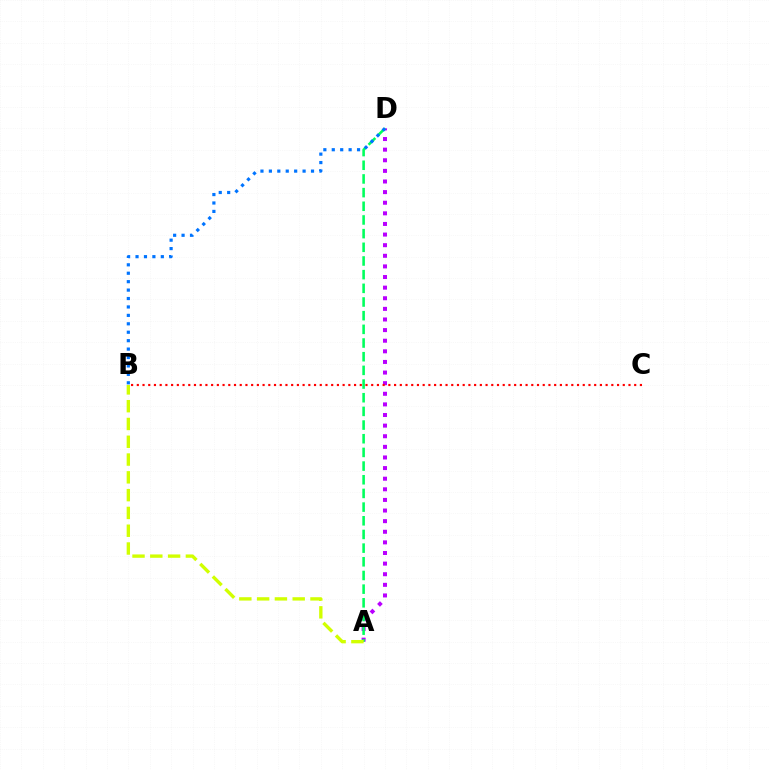{('A', 'D'): [{'color': '#b900ff', 'line_style': 'dotted', 'thickness': 2.88}, {'color': '#00ff5c', 'line_style': 'dashed', 'thickness': 1.86}], ('B', 'C'): [{'color': '#ff0000', 'line_style': 'dotted', 'thickness': 1.55}], ('A', 'B'): [{'color': '#d1ff00', 'line_style': 'dashed', 'thickness': 2.42}], ('B', 'D'): [{'color': '#0074ff', 'line_style': 'dotted', 'thickness': 2.29}]}